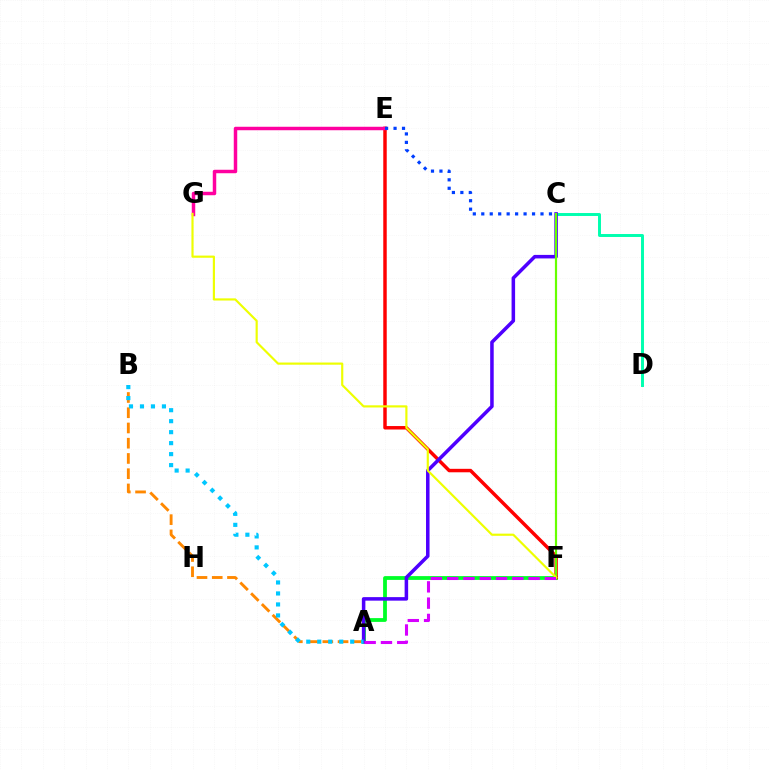{('A', 'F'): [{'color': '#00ff27', 'line_style': 'solid', 'thickness': 2.73}, {'color': '#d600ff', 'line_style': 'dashed', 'thickness': 2.21}], ('E', 'F'): [{'color': '#ff0000', 'line_style': 'solid', 'thickness': 2.49}], ('A', 'B'): [{'color': '#ff8800', 'line_style': 'dashed', 'thickness': 2.07}, {'color': '#00c7ff', 'line_style': 'dotted', 'thickness': 2.98}], ('C', 'D'): [{'color': '#00ffaf', 'line_style': 'solid', 'thickness': 2.12}], ('A', 'C'): [{'color': '#4f00ff', 'line_style': 'solid', 'thickness': 2.54}], ('C', 'F'): [{'color': '#66ff00', 'line_style': 'solid', 'thickness': 1.58}], ('E', 'G'): [{'color': '#ff00a0', 'line_style': 'solid', 'thickness': 2.5}], ('C', 'E'): [{'color': '#003fff', 'line_style': 'dotted', 'thickness': 2.3}], ('F', 'G'): [{'color': '#eeff00', 'line_style': 'solid', 'thickness': 1.56}]}